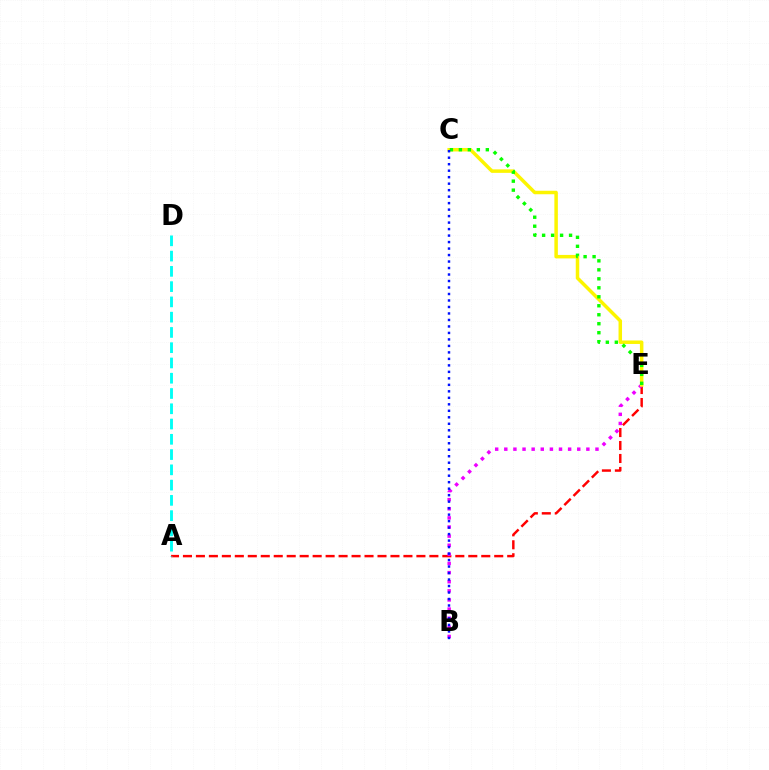{('A', 'E'): [{'color': '#ff0000', 'line_style': 'dashed', 'thickness': 1.76}], ('B', 'E'): [{'color': '#ee00ff', 'line_style': 'dotted', 'thickness': 2.48}], ('C', 'E'): [{'color': '#fcf500', 'line_style': 'solid', 'thickness': 2.51}, {'color': '#08ff00', 'line_style': 'dotted', 'thickness': 2.44}], ('A', 'D'): [{'color': '#00fff6', 'line_style': 'dashed', 'thickness': 2.07}], ('B', 'C'): [{'color': '#0010ff', 'line_style': 'dotted', 'thickness': 1.76}]}